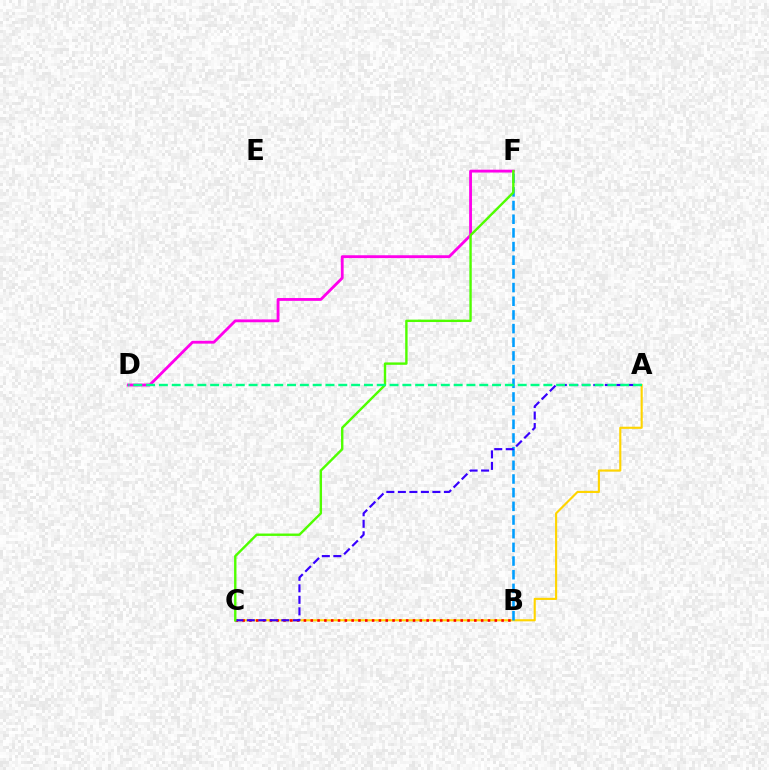{('A', 'C'): [{'color': '#ffd500', 'line_style': 'solid', 'thickness': 1.53}, {'color': '#3700ff', 'line_style': 'dashed', 'thickness': 1.56}], ('B', 'C'): [{'color': '#ff0000', 'line_style': 'dotted', 'thickness': 1.85}], ('B', 'F'): [{'color': '#009eff', 'line_style': 'dashed', 'thickness': 1.86}], ('D', 'F'): [{'color': '#ff00ed', 'line_style': 'solid', 'thickness': 2.04}], ('C', 'F'): [{'color': '#4fff00', 'line_style': 'solid', 'thickness': 1.72}], ('A', 'D'): [{'color': '#00ff86', 'line_style': 'dashed', 'thickness': 1.74}]}